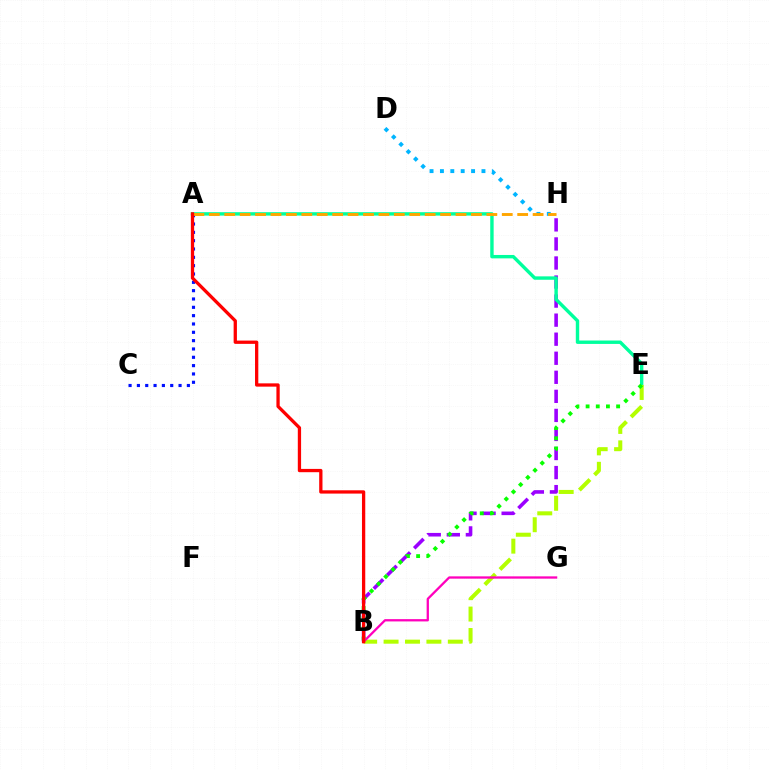{('B', 'H'): [{'color': '#9b00ff', 'line_style': 'dashed', 'thickness': 2.59}], ('D', 'H'): [{'color': '#00b5ff', 'line_style': 'dotted', 'thickness': 2.82}], ('A', 'E'): [{'color': '#00ff9d', 'line_style': 'solid', 'thickness': 2.45}], ('A', 'C'): [{'color': '#0010ff', 'line_style': 'dotted', 'thickness': 2.26}], ('B', 'E'): [{'color': '#b3ff00', 'line_style': 'dashed', 'thickness': 2.91}, {'color': '#08ff00', 'line_style': 'dotted', 'thickness': 2.76}], ('B', 'G'): [{'color': '#ff00bd', 'line_style': 'solid', 'thickness': 1.65}], ('A', 'H'): [{'color': '#ffa500', 'line_style': 'dashed', 'thickness': 2.09}], ('A', 'B'): [{'color': '#ff0000', 'line_style': 'solid', 'thickness': 2.37}]}